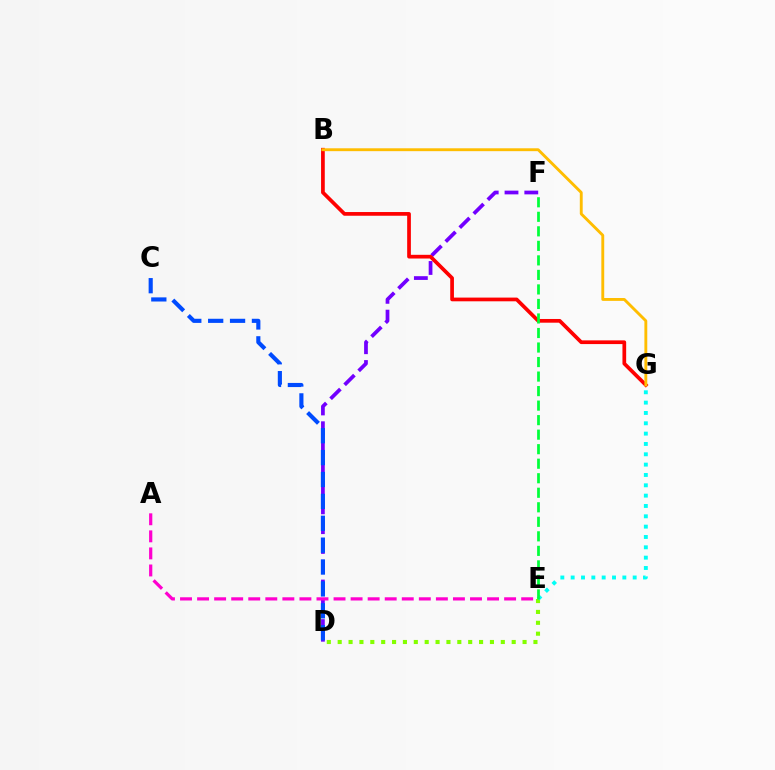{('D', 'F'): [{'color': '#7200ff', 'line_style': 'dashed', 'thickness': 2.69}], ('A', 'E'): [{'color': '#ff00cf', 'line_style': 'dashed', 'thickness': 2.32}], ('B', 'G'): [{'color': '#ff0000', 'line_style': 'solid', 'thickness': 2.67}, {'color': '#ffbd00', 'line_style': 'solid', 'thickness': 2.07}], ('C', 'D'): [{'color': '#004bff', 'line_style': 'dashed', 'thickness': 2.97}], ('D', 'E'): [{'color': '#84ff00', 'line_style': 'dotted', 'thickness': 2.95}], ('E', 'G'): [{'color': '#00fff6', 'line_style': 'dotted', 'thickness': 2.81}], ('E', 'F'): [{'color': '#00ff39', 'line_style': 'dashed', 'thickness': 1.97}]}